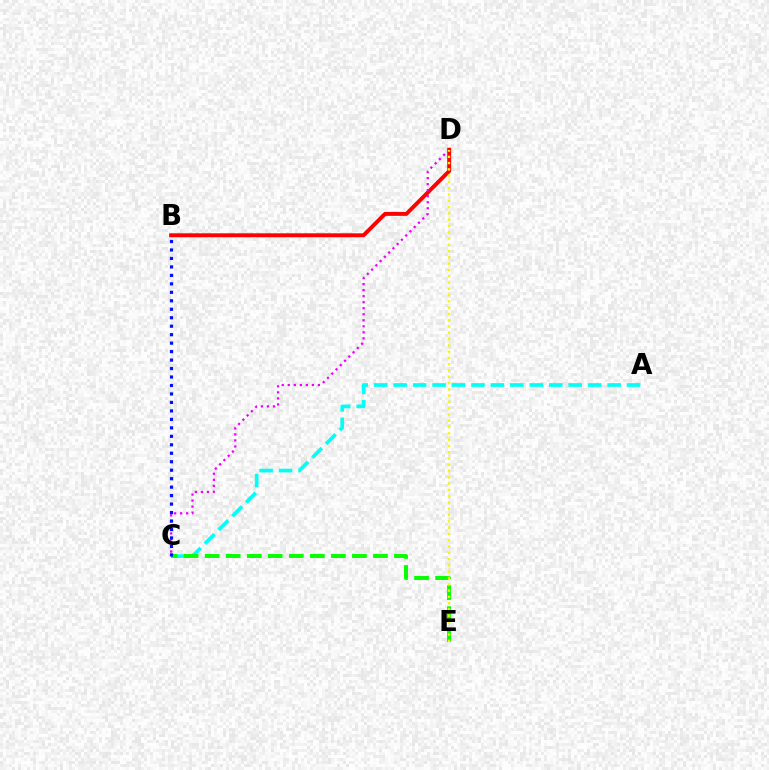{('A', 'C'): [{'color': '#00fff6', 'line_style': 'dashed', 'thickness': 2.64}], ('C', 'E'): [{'color': '#08ff00', 'line_style': 'dashed', 'thickness': 2.86}], ('B', 'D'): [{'color': '#ff0000', 'line_style': 'solid', 'thickness': 2.83}], ('C', 'D'): [{'color': '#ee00ff', 'line_style': 'dotted', 'thickness': 1.64}], ('D', 'E'): [{'color': '#fcf500', 'line_style': 'dotted', 'thickness': 1.71}], ('B', 'C'): [{'color': '#0010ff', 'line_style': 'dotted', 'thickness': 2.3}]}